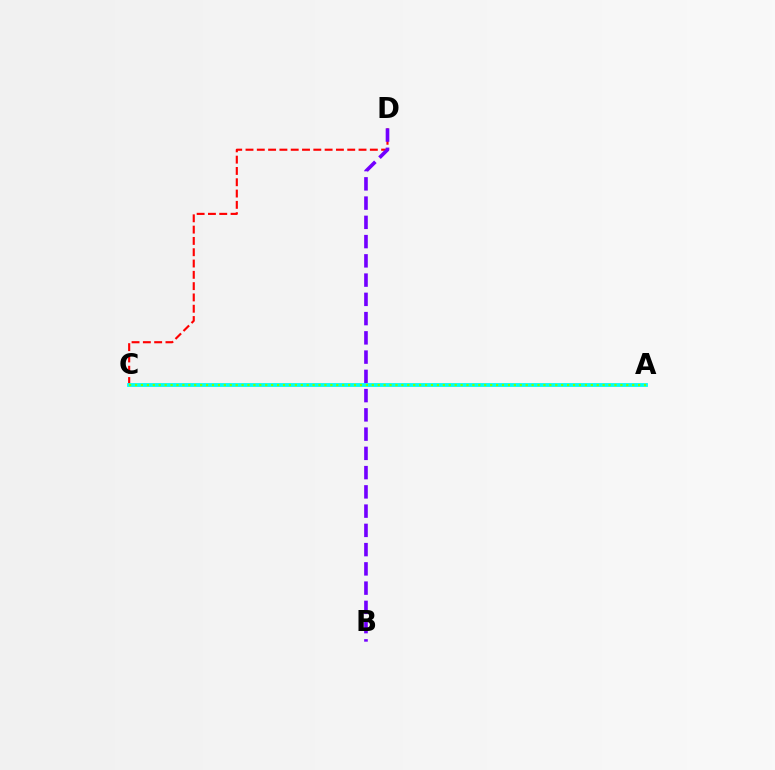{('C', 'D'): [{'color': '#ff0000', 'line_style': 'dashed', 'thickness': 1.54}], ('A', 'C'): [{'color': '#00fff6', 'line_style': 'solid', 'thickness': 2.74}, {'color': '#84ff00', 'line_style': 'dotted', 'thickness': 1.61}], ('B', 'D'): [{'color': '#7200ff', 'line_style': 'dashed', 'thickness': 2.62}]}